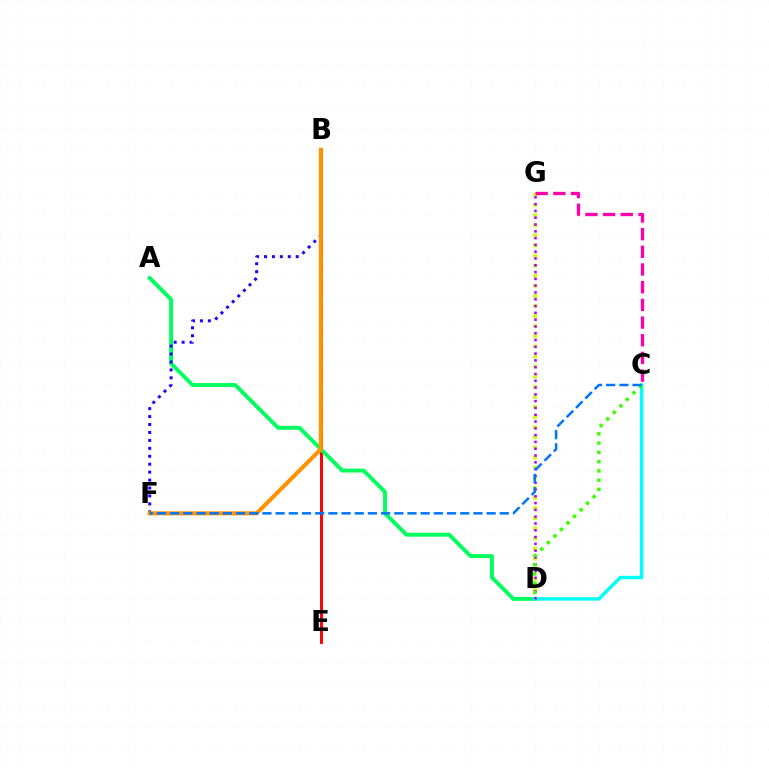{('B', 'E'): [{'color': '#ff0000', 'line_style': 'solid', 'thickness': 2.1}], ('A', 'D'): [{'color': '#00ff5c', 'line_style': 'solid', 'thickness': 2.81}], ('B', 'F'): [{'color': '#2500ff', 'line_style': 'dotted', 'thickness': 2.16}, {'color': '#ff9400', 'line_style': 'solid', 'thickness': 2.93}], ('D', 'G'): [{'color': '#d1ff00', 'line_style': 'dotted', 'thickness': 2.74}, {'color': '#b900ff', 'line_style': 'dotted', 'thickness': 1.85}], ('C', 'D'): [{'color': '#00fff6', 'line_style': 'solid', 'thickness': 2.48}, {'color': '#3dff00', 'line_style': 'dotted', 'thickness': 2.52}], ('C', 'G'): [{'color': '#ff00ac', 'line_style': 'dashed', 'thickness': 2.4}], ('C', 'F'): [{'color': '#0074ff', 'line_style': 'dashed', 'thickness': 1.79}]}